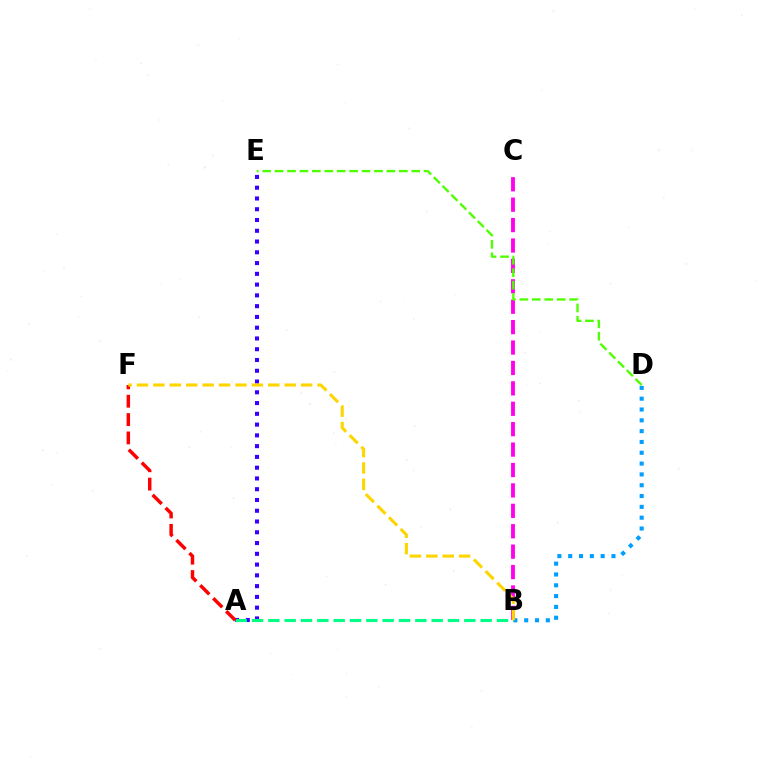{('B', 'C'): [{'color': '#ff00ed', 'line_style': 'dashed', 'thickness': 2.77}], ('B', 'D'): [{'color': '#009eff', 'line_style': 'dotted', 'thickness': 2.94}], ('A', 'E'): [{'color': '#3700ff', 'line_style': 'dotted', 'thickness': 2.93}], ('A', 'B'): [{'color': '#00ff86', 'line_style': 'dashed', 'thickness': 2.22}], ('D', 'E'): [{'color': '#4fff00', 'line_style': 'dashed', 'thickness': 1.69}], ('A', 'F'): [{'color': '#ff0000', 'line_style': 'dashed', 'thickness': 2.49}], ('B', 'F'): [{'color': '#ffd500', 'line_style': 'dashed', 'thickness': 2.23}]}